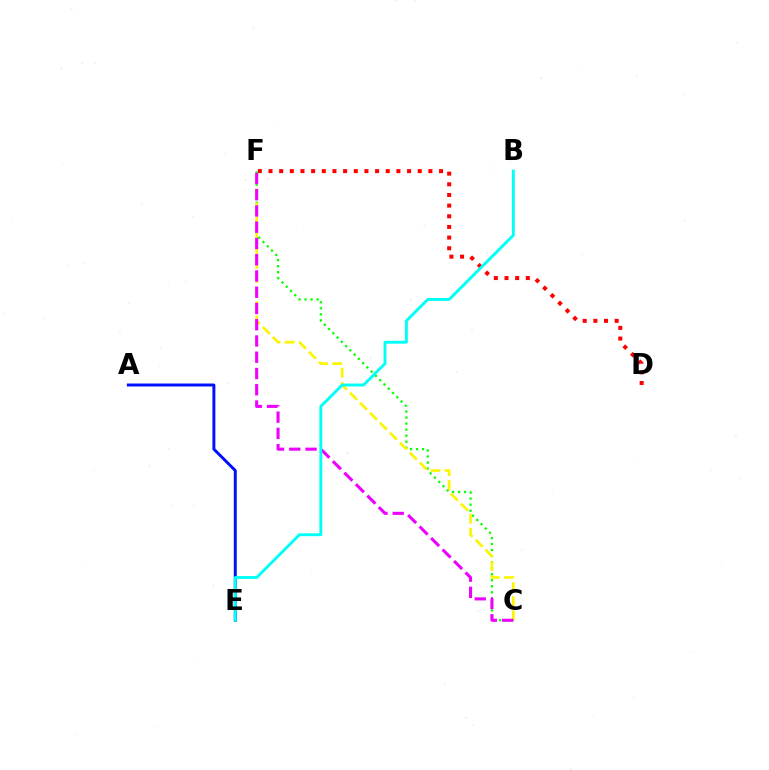{('D', 'F'): [{'color': '#ff0000', 'line_style': 'dotted', 'thickness': 2.9}], ('A', 'E'): [{'color': '#0010ff', 'line_style': 'solid', 'thickness': 2.12}], ('C', 'F'): [{'color': '#08ff00', 'line_style': 'dotted', 'thickness': 1.64}, {'color': '#fcf500', 'line_style': 'dashed', 'thickness': 1.92}, {'color': '#ee00ff', 'line_style': 'dashed', 'thickness': 2.21}], ('B', 'E'): [{'color': '#00fff6', 'line_style': 'solid', 'thickness': 2.09}]}